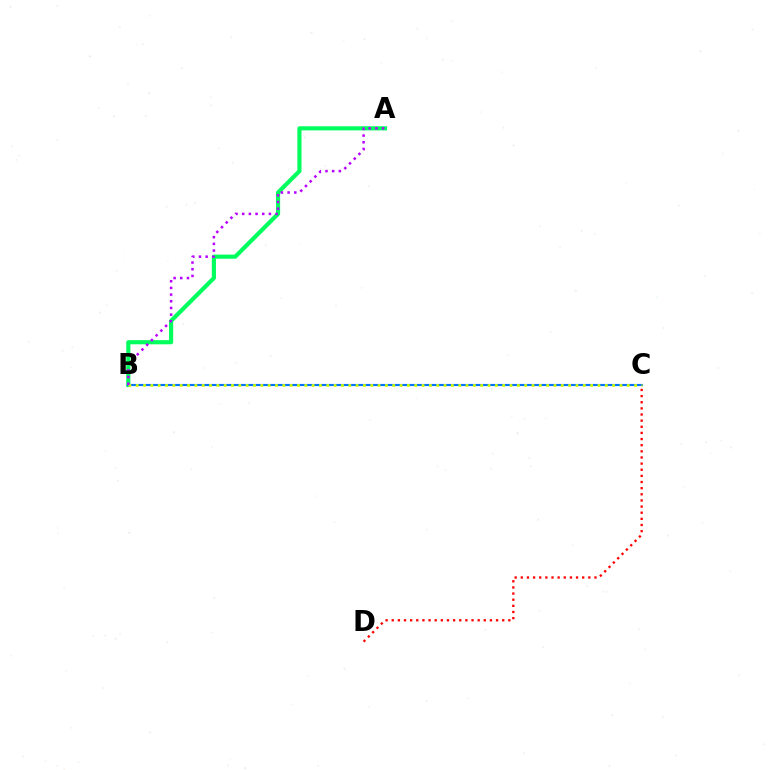{('A', 'B'): [{'color': '#00ff5c', 'line_style': 'solid', 'thickness': 2.98}, {'color': '#b900ff', 'line_style': 'dotted', 'thickness': 1.81}], ('B', 'C'): [{'color': '#0074ff', 'line_style': 'solid', 'thickness': 1.55}, {'color': '#d1ff00', 'line_style': 'dotted', 'thickness': 1.99}], ('C', 'D'): [{'color': '#ff0000', 'line_style': 'dotted', 'thickness': 1.67}]}